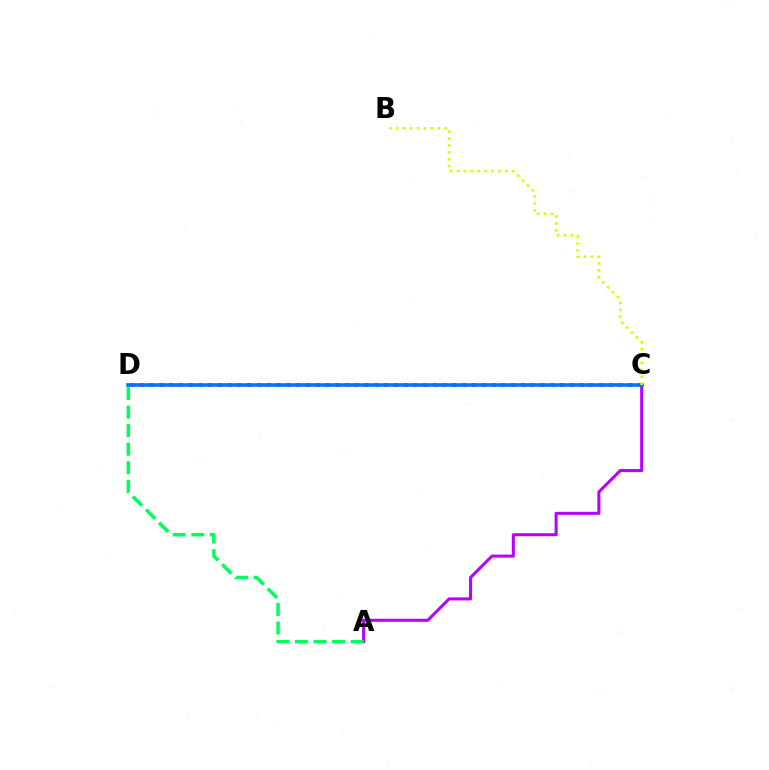{('A', 'C'): [{'color': '#b900ff', 'line_style': 'solid', 'thickness': 2.2}], ('C', 'D'): [{'color': '#ff0000', 'line_style': 'dotted', 'thickness': 2.66}, {'color': '#0074ff', 'line_style': 'solid', 'thickness': 2.6}], ('B', 'C'): [{'color': '#d1ff00', 'line_style': 'dotted', 'thickness': 1.87}], ('A', 'D'): [{'color': '#00ff5c', 'line_style': 'dashed', 'thickness': 2.52}]}